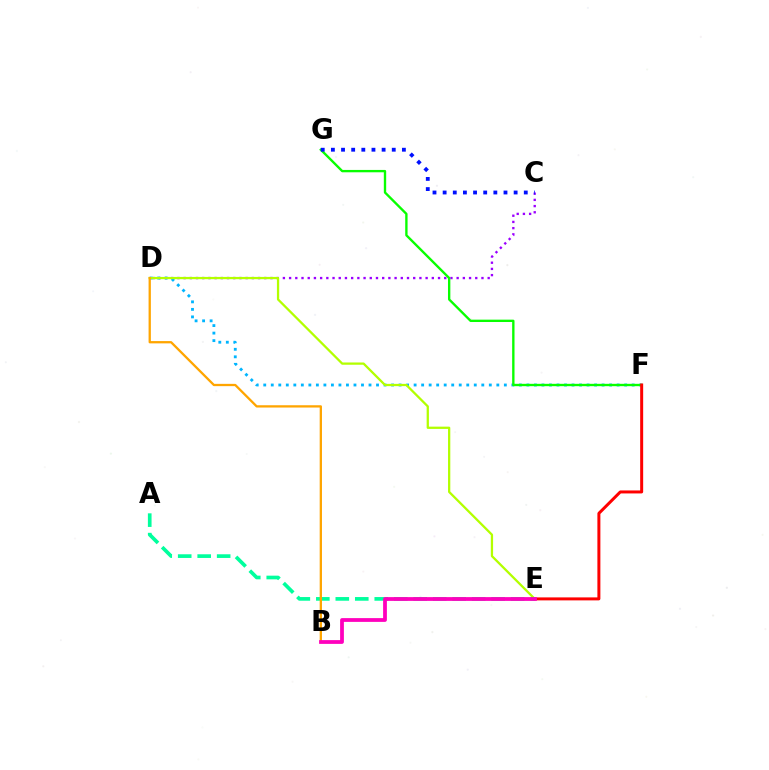{('C', 'D'): [{'color': '#9b00ff', 'line_style': 'dotted', 'thickness': 1.69}], ('D', 'F'): [{'color': '#00b5ff', 'line_style': 'dotted', 'thickness': 2.04}], ('F', 'G'): [{'color': '#08ff00', 'line_style': 'solid', 'thickness': 1.7}], ('E', 'F'): [{'color': '#ff0000', 'line_style': 'solid', 'thickness': 2.15}], ('D', 'E'): [{'color': '#b3ff00', 'line_style': 'solid', 'thickness': 1.64}], ('A', 'E'): [{'color': '#00ff9d', 'line_style': 'dashed', 'thickness': 2.65}], ('C', 'G'): [{'color': '#0010ff', 'line_style': 'dotted', 'thickness': 2.76}], ('B', 'D'): [{'color': '#ffa500', 'line_style': 'solid', 'thickness': 1.65}], ('B', 'E'): [{'color': '#ff00bd', 'line_style': 'solid', 'thickness': 2.72}]}